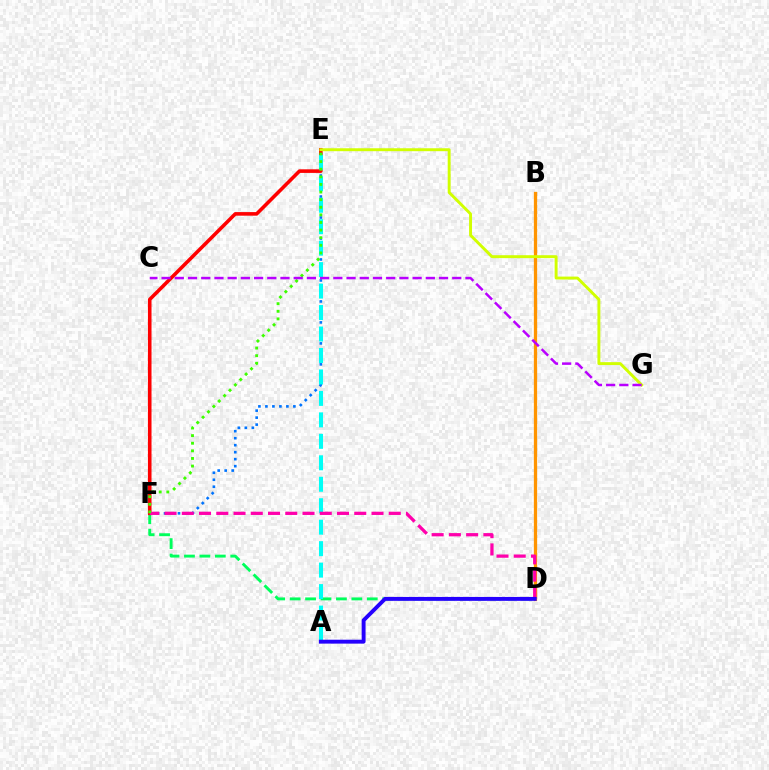{('D', 'F'): [{'color': '#00ff5c', 'line_style': 'dashed', 'thickness': 2.1}, {'color': '#ff00ac', 'line_style': 'dashed', 'thickness': 2.34}], ('E', 'F'): [{'color': '#0074ff', 'line_style': 'dotted', 'thickness': 1.9}, {'color': '#ff0000', 'line_style': 'solid', 'thickness': 2.58}, {'color': '#3dff00', 'line_style': 'dotted', 'thickness': 2.07}], ('B', 'D'): [{'color': '#ff9400', 'line_style': 'solid', 'thickness': 2.35}], ('A', 'E'): [{'color': '#00fff6', 'line_style': 'dashed', 'thickness': 2.92}], ('E', 'G'): [{'color': '#d1ff00', 'line_style': 'solid', 'thickness': 2.11}], ('C', 'G'): [{'color': '#b900ff', 'line_style': 'dashed', 'thickness': 1.79}], ('A', 'D'): [{'color': '#2500ff', 'line_style': 'solid', 'thickness': 2.81}]}